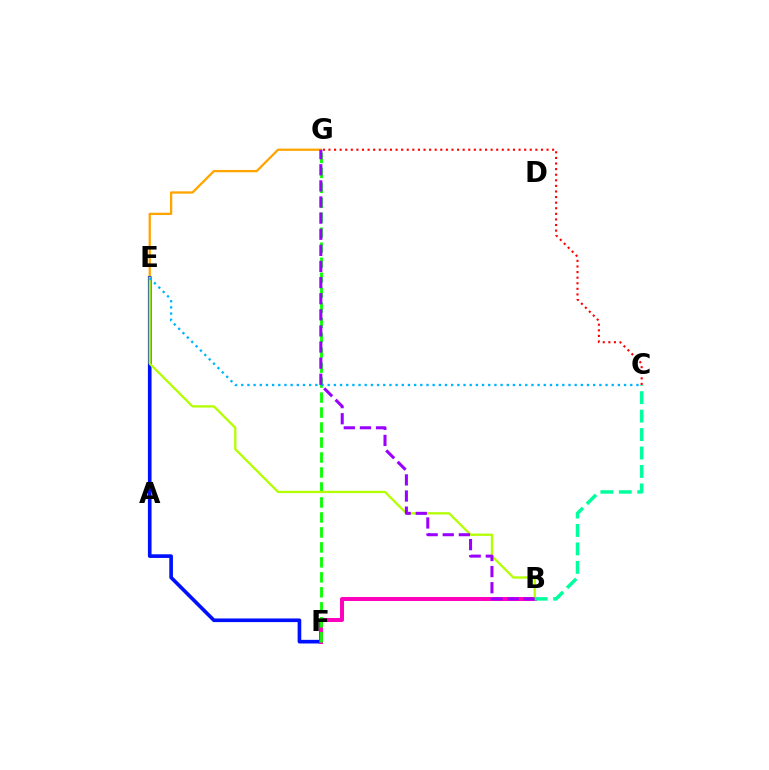{('E', 'G'): [{'color': '#ffa500', 'line_style': 'solid', 'thickness': 1.65}], ('E', 'F'): [{'color': '#0010ff', 'line_style': 'solid', 'thickness': 2.62}], ('B', 'F'): [{'color': '#ff00bd', 'line_style': 'solid', 'thickness': 2.87}], ('C', 'G'): [{'color': '#ff0000', 'line_style': 'dotted', 'thickness': 1.52}], ('F', 'G'): [{'color': '#08ff00', 'line_style': 'dashed', 'thickness': 2.04}], ('B', 'E'): [{'color': '#b3ff00', 'line_style': 'solid', 'thickness': 1.65}], ('C', 'E'): [{'color': '#00b5ff', 'line_style': 'dotted', 'thickness': 1.68}], ('B', 'C'): [{'color': '#00ff9d', 'line_style': 'dashed', 'thickness': 2.51}], ('B', 'G'): [{'color': '#9b00ff', 'line_style': 'dashed', 'thickness': 2.19}]}